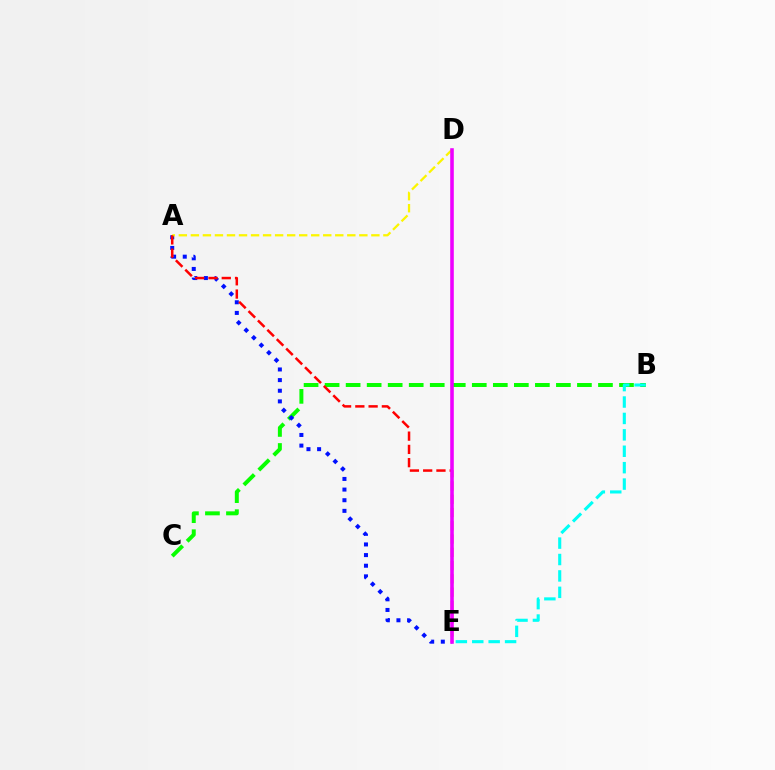{('B', 'C'): [{'color': '#08ff00', 'line_style': 'dashed', 'thickness': 2.86}], ('A', 'E'): [{'color': '#0010ff', 'line_style': 'dotted', 'thickness': 2.89}, {'color': '#ff0000', 'line_style': 'dashed', 'thickness': 1.8}], ('A', 'D'): [{'color': '#fcf500', 'line_style': 'dashed', 'thickness': 1.63}], ('D', 'E'): [{'color': '#ee00ff', 'line_style': 'solid', 'thickness': 2.58}], ('B', 'E'): [{'color': '#00fff6', 'line_style': 'dashed', 'thickness': 2.23}]}